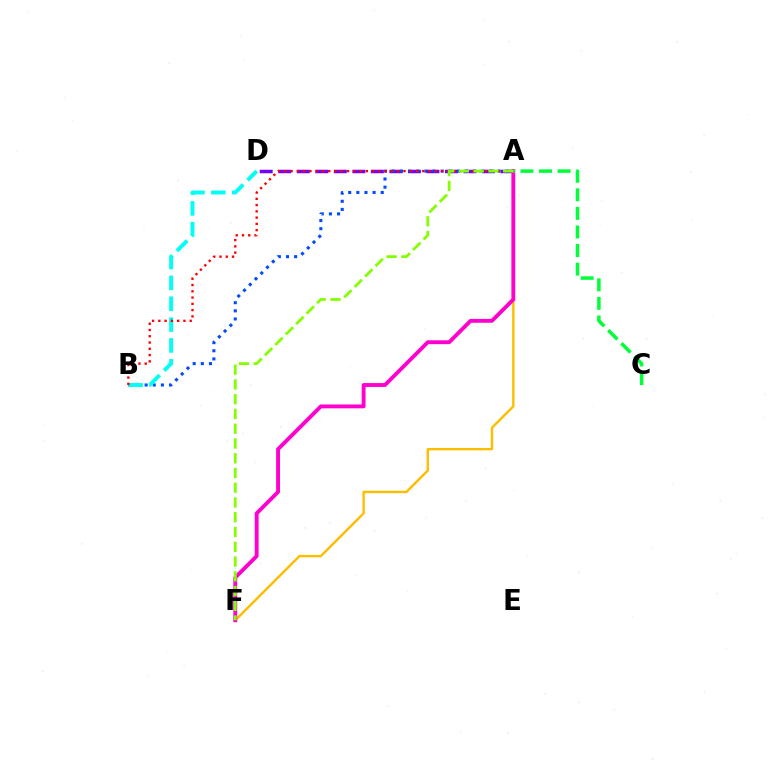{('A', 'F'): [{'color': '#ffbd00', 'line_style': 'solid', 'thickness': 1.73}, {'color': '#ff00cf', 'line_style': 'solid', 'thickness': 2.78}, {'color': '#84ff00', 'line_style': 'dashed', 'thickness': 2.01}], ('A', 'D'): [{'color': '#7200ff', 'line_style': 'dashed', 'thickness': 2.52}], ('A', 'B'): [{'color': '#004bff', 'line_style': 'dotted', 'thickness': 2.21}, {'color': '#ff0000', 'line_style': 'dotted', 'thickness': 1.7}], ('B', 'D'): [{'color': '#00fff6', 'line_style': 'dashed', 'thickness': 2.83}], ('A', 'C'): [{'color': '#00ff39', 'line_style': 'dashed', 'thickness': 2.52}]}